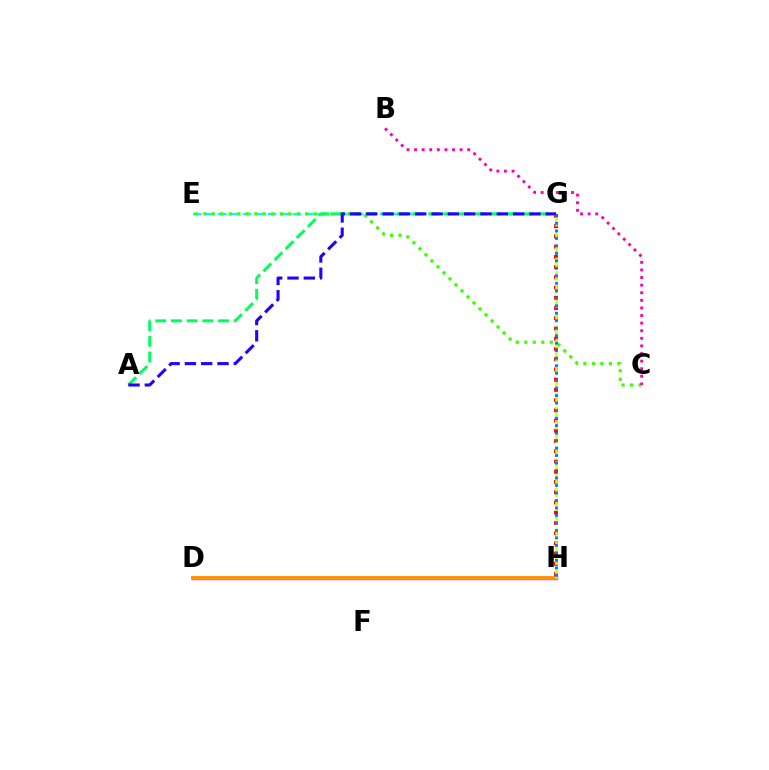{('E', 'G'): [{'color': '#00fff6', 'line_style': 'dashed', 'thickness': 1.69}], ('C', 'E'): [{'color': '#3dff00', 'line_style': 'dotted', 'thickness': 2.31}], ('G', 'H'): [{'color': '#ff0000', 'line_style': 'dotted', 'thickness': 2.78}, {'color': '#d1ff00', 'line_style': 'dashed', 'thickness': 1.84}, {'color': '#0074ff', 'line_style': 'dotted', 'thickness': 2.03}], ('D', 'H'): [{'color': '#b900ff', 'line_style': 'solid', 'thickness': 2.43}, {'color': '#ff9400', 'line_style': 'solid', 'thickness': 2.77}], ('A', 'G'): [{'color': '#00ff5c', 'line_style': 'dashed', 'thickness': 2.13}, {'color': '#2500ff', 'line_style': 'dashed', 'thickness': 2.22}], ('B', 'C'): [{'color': '#ff00ac', 'line_style': 'dotted', 'thickness': 2.06}]}